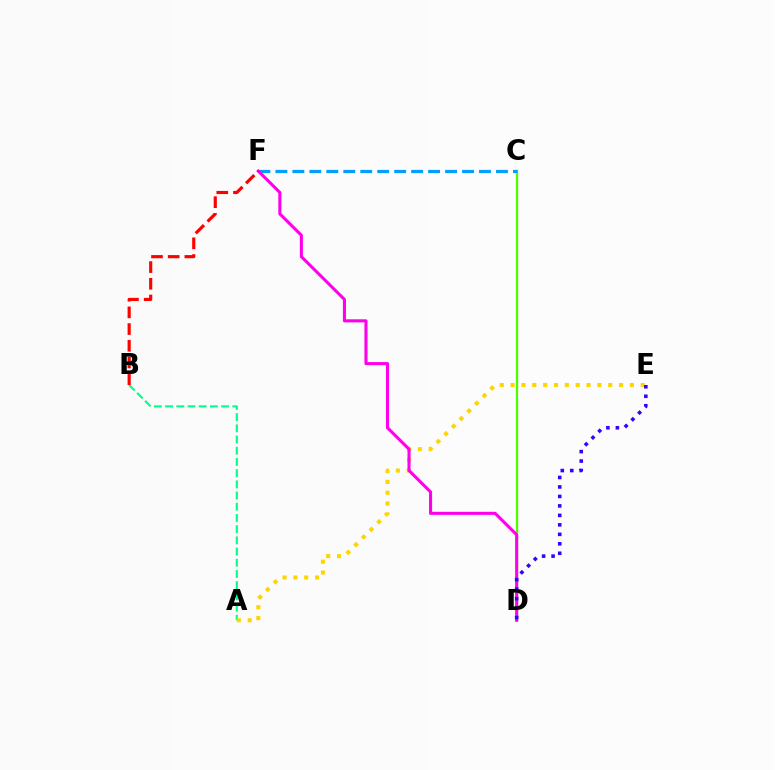{('A', 'B'): [{'color': '#00ff86', 'line_style': 'dashed', 'thickness': 1.52}], ('A', 'E'): [{'color': '#ffd500', 'line_style': 'dotted', 'thickness': 2.95}], ('C', 'D'): [{'color': '#4fff00', 'line_style': 'solid', 'thickness': 1.65}], ('C', 'F'): [{'color': '#009eff', 'line_style': 'dashed', 'thickness': 2.31}], ('D', 'F'): [{'color': '#ff00ed', 'line_style': 'solid', 'thickness': 2.22}], ('D', 'E'): [{'color': '#3700ff', 'line_style': 'dotted', 'thickness': 2.58}], ('B', 'F'): [{'color': '#ff0000', 'line_style': 'dashed', 'thickness': 2.27}]}